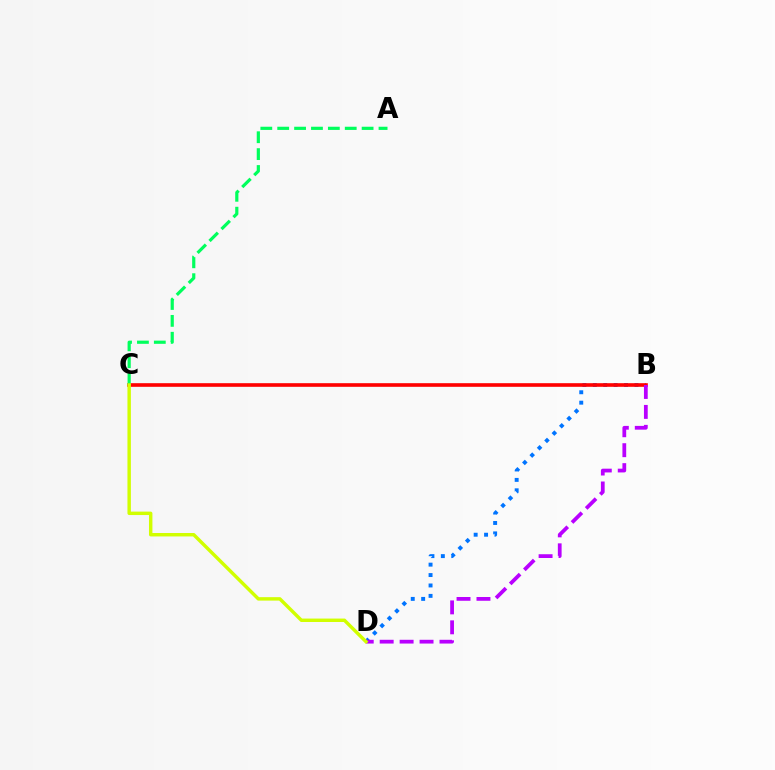{('B', 'D'): [{'color': '#0074ff', 'line_style': 'dotted', 'thickness': 2.83}, {'color': '#b900ff', 'line_style': 'dashed', 'thickness': 2.71}], ('B', 'C'): [{'color': '#ff0000', 'line_style': 'solid', 'thickness': 2.61}], ('A', 'C'): [{'color': '#00ff5c', 'line_style': 'dashed', 'thickness': 2.29}], ('C', 'D'): [{'color': '#d1ff00', 'line_style': 'solid', 'thickness': 2.47}]}